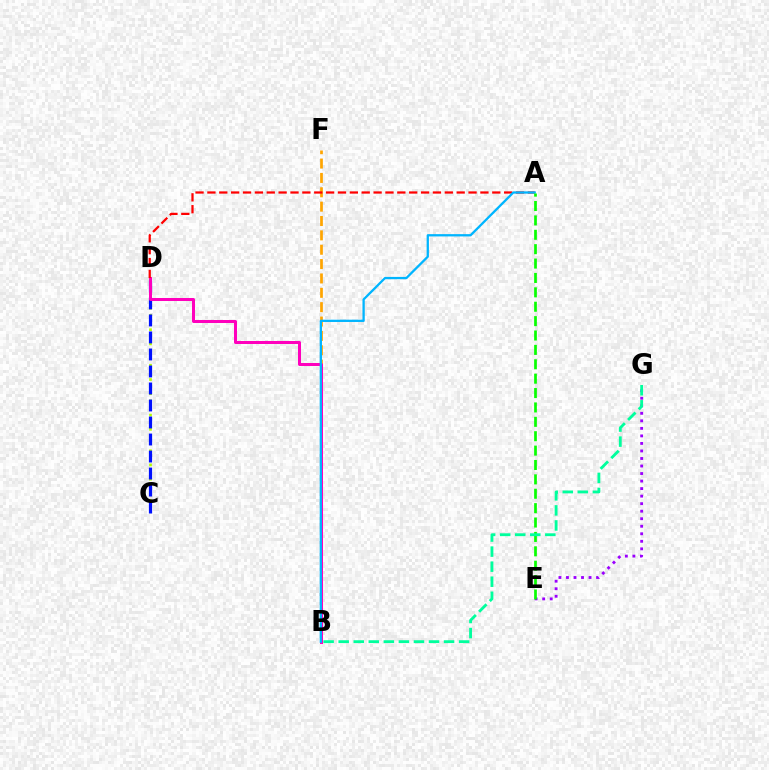{('B', 'F'): [{'color': '#ffa500', 'line_style': 'dashed', 'thickness': 1.95}], ('E', 'G'): [{'color': '#9b00ff', 'line_style': 'dotted', 'thickness': 2.05}], ('C', 'D'): [{'color': '#b3ff00', 'line_style': 'dotted', 'thickness': 1.93}, {'color': '#0010ff', 'line_style': 'dashed', 'thickness': 2.31}], ('B', 'D'): [{'color': '#ff00bd', 'line_style': 'solid', 'thickness': 2.17}], ('A', 'D'): [{'color': '#ff0000', 'line_style': 'dashed', 'thickness': 1.61}], ('A', 'B'): [{'color': '#00b5ff', 'line_style': 'solid', 'thickness': 1.65}], ('A', 'E'): [{'color': '#08ff00', 'line_style': 'dashed', 'thickness': 1.95}], ('B', 'G'): [{'color': '#00ff9d', 'line_style': 'dashed', 'thickness': 2.04}]}